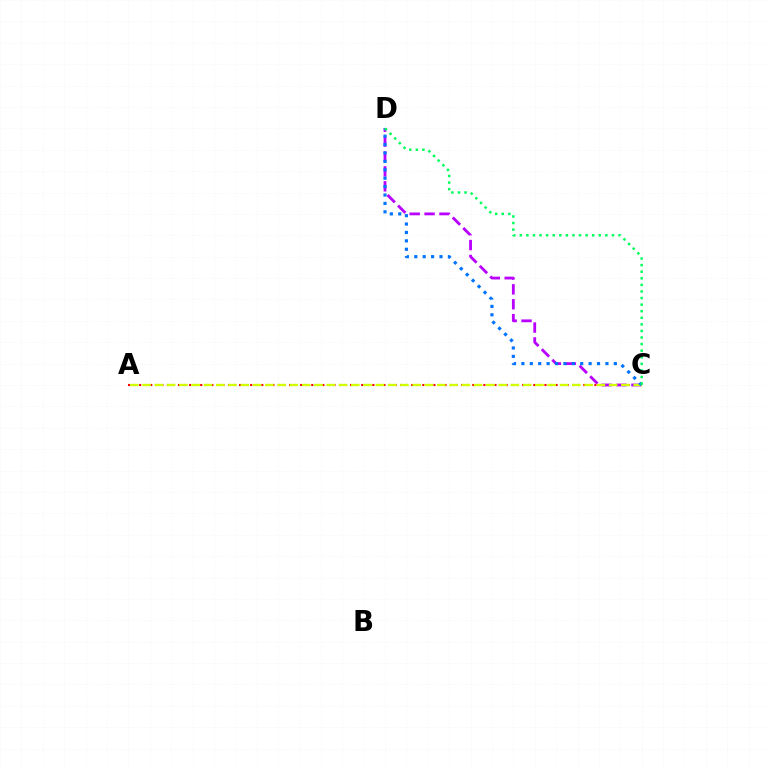{('A', 'C'): [{'color': '#ff0000', 'line_style': 'dotted', 'thickness': 1.51}, {'color': '#d1ff00', 'line_style': 'dashed', 'thickness': 1.67}], ('C', 'D'): [{'color': '#b900ff', 'line_style': 'dashed', 'thickness': 2.02}, {'color': '#0074ff', 'line_style': 'dotted', 'thickness': 2.28}, {'color': '#00ff5c', 'line_style': 'dotted', 'thickness': 1.79}]}